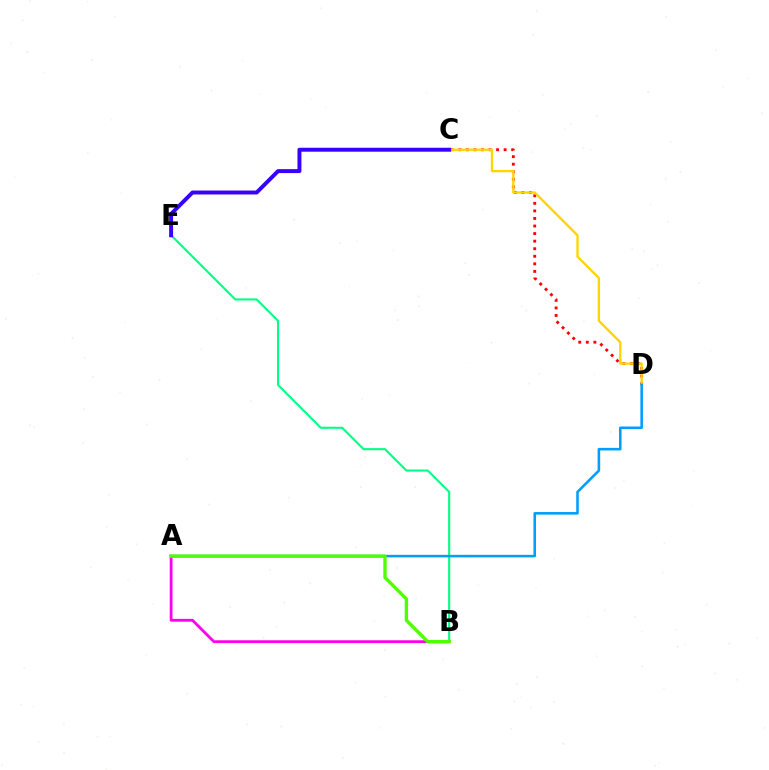{('B', 'E'): [{'color': '#00ff86', 'line_style': 'solid', 'thickness': 1.51}], ('C', 'D'): [{'color': '#ff0000', 'line_style': 'dotted', 'thickness': 2.06}, {'color': '#ffd500', 'line_style': 'solid', 'thickness': 1.68}], ('C', 'E'): [{'color': '#3700ff', 'line_style': 'solid', 'thickness': 2.84}], ('A', 'B'): [{'color': '#ff00ed', 'line_style': 'solid', 'thickness': 2.02}, {'color': '#4fff00', 'line_style': 'solid', 'thickness': 2.43}], ('A', 'D'): [{'color': '#009eff', 'line_style': 'solid', 'thickness': 1.85}]}